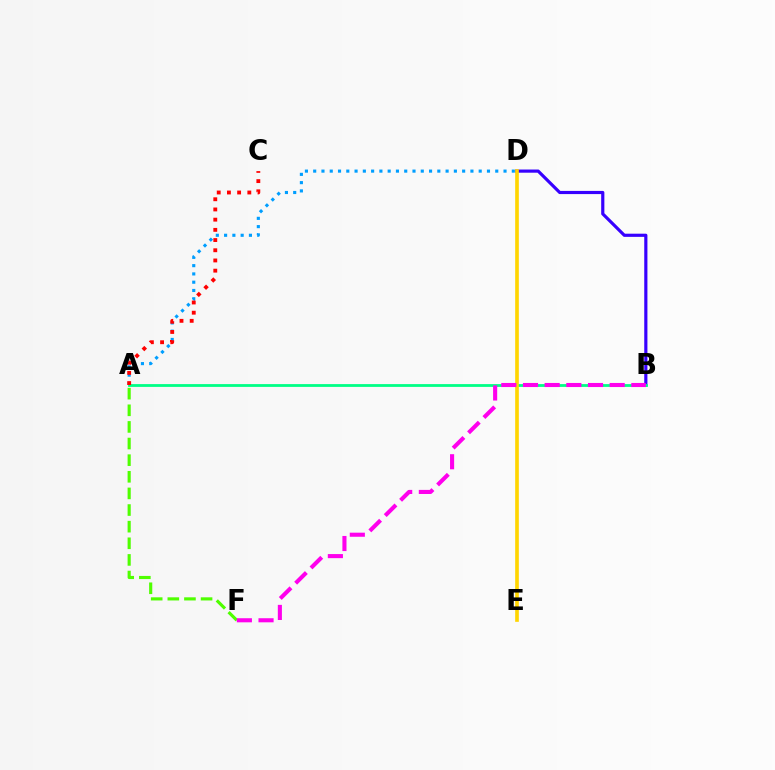{('A', 'D'): [{'color': '#009eff', 'line_style': 'dotted', 'thickness': 2.25}], ('B', 'D'): [{'color': '#3700ff', 'line_style': 'solid', 'thickness': 2.28}], ('A', 'B'): [{'color': '#00ff86', 'line_style': 'solid', 'thickness': 2.02}], ('A', 'C'): [{'color': '#ff0000', 'line_style': 'dotted', 'thickness': 2.77}], ('D', 'E'): [{'color': '#ffd500', 'line_style': 'solid', 'thickness': 2.63}], ('A', 'F'): [{'color': '#4fff00', 'line_style': 'dashed', 'thickness': 2.26}], ('B', 'F'): [{'color': '#ff00ed', 'line_style': 'dashed', 'thickness': 2.94}]}